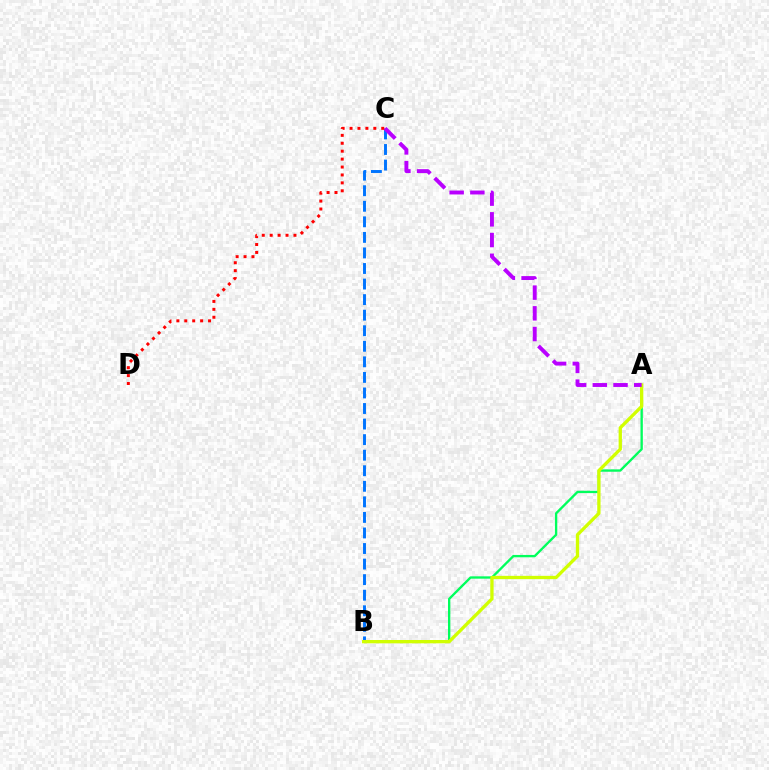{('B', 'C'): [{'color': '#0074ff', 'line_style': 'dashed', 'thickness': 2.11}], ('A', 'B'): [{'color': '#00ff5c', 'line_style': 'solid', 'thickness': 1.68}, {'color': '#d1ff00', 'line_style': 'solid', 'thickness': 2.38}], ('A', 'C'): [{'color': '#b900ff', 'line_style': 'dashed', 'thickness': 2.81}], ('C', 'D'): [{'color': '#ff0000', 'line_style': 'dotted', 'thickness': 2.15}]}